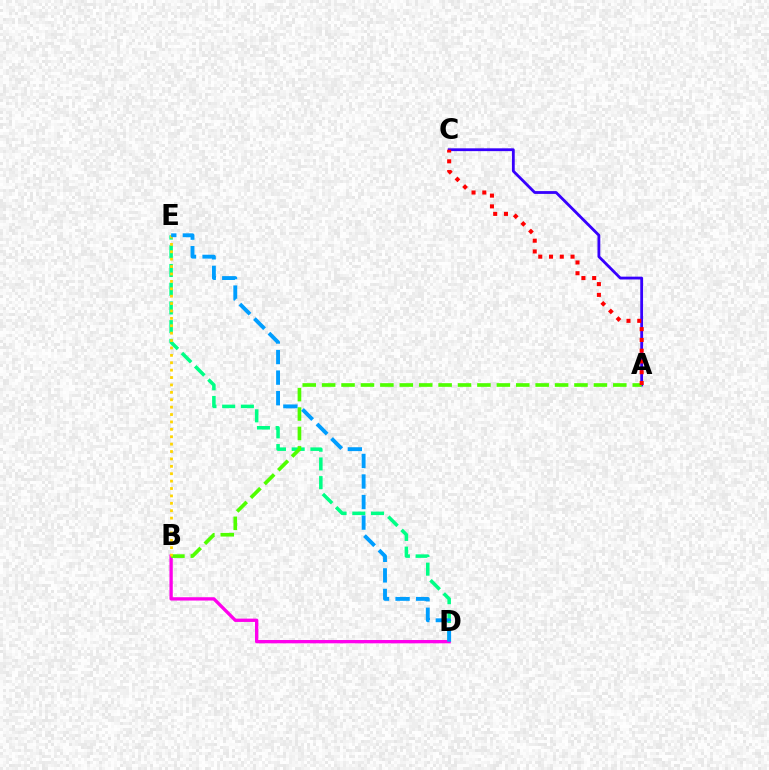{('D', 'E'): [{'color': '#00ff86', 'line_style': 'dashed', 'thickness': 2.54}, {'color': '#009eff', 'line_style': 'dashed', 'thickness': 2.79}], ('A', 'C'): [{'color': '#3700ff', 'line_style': 'solid', 'thickness': 2.02}, {'color': '#ff0000', 'line_style': 'dotted', 'thickness': 2.92}], ('B', 'D'): [{'color': '#ff00ed', 'line_style': 'solid', 'thickness': 2.39}], ('A', 'B'): [{'color': '#4fff00', 'line_style': 'dashed', 'thickness': 2.64}], ('B', 'E'): [{'color': '#ffd500', 'line_style': 'dotted', 'thickness': 2.01}]}